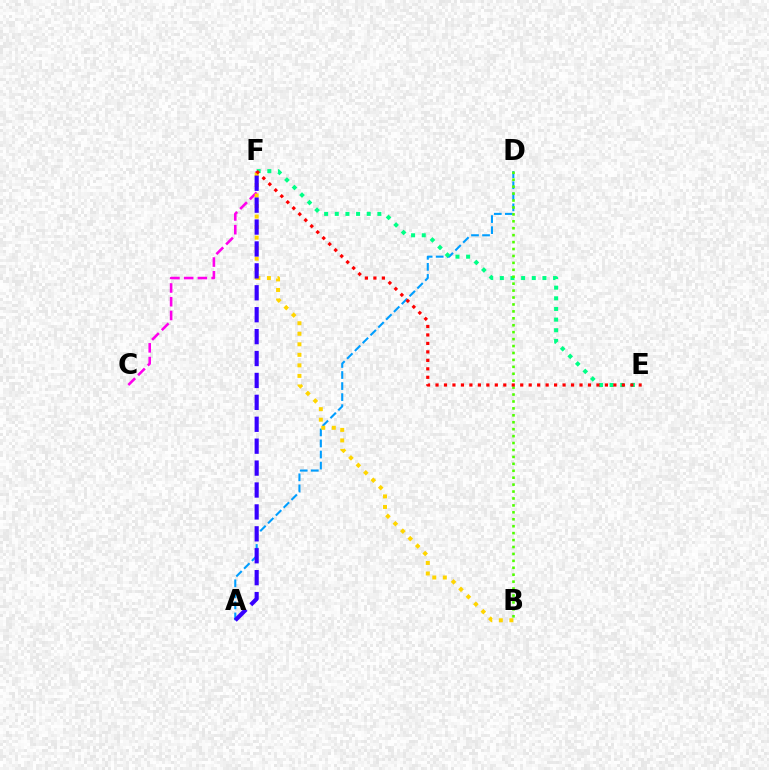{('C', 'F'): [{'color': '#ff00ed', 'line_style': 'dashed', 'thickness': 1.87}], ('A', 'D'): [{'color': '#009eff', 'line_style': 'dashed', 'thickness': 1.5}], ('B', 'F'): [{'color': '#ffd500', 'line_style': 'dotted', 'thickness': 2.86}], ('A', 'F'): [{'color': '#3700ff', 'line_style': 'dashed', 'thickness': 2.98}], ('E', 'F'): [{'color': '#00ff86', 'line_style': 'dotted', 'thickness': 2.89}, {'color': '#ff0000', 'line_style': 'dotted', 'thickness': 2.3}], ('B', 'D'): [{'color': '#4fff00', 'line_style': 'dotted', 'thickness': 1.88}]}